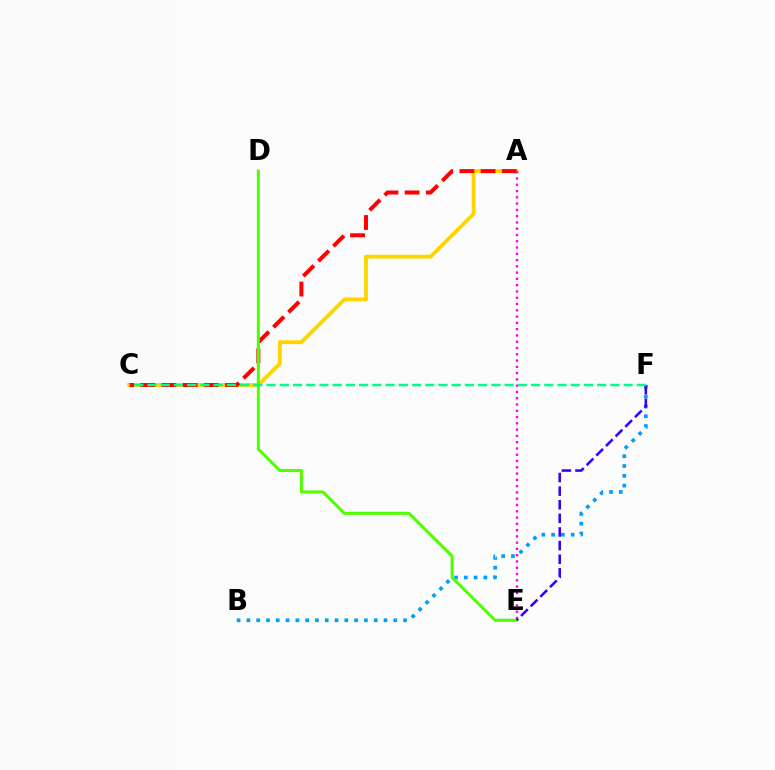{('B', 'F'): [{'color': '#009eff', 'line_style': 'dotted', 'thickness': 2.66}], ('A', 'C'): [{'color': '#ffd500', 'line_style': 'solid', 'thickness': 2.78}, {'color': '#ff0000', 'line_style': 'dashed', 'thickness': 2.88}], ('A', 'E'): [{'color': '#ff00ed', 'line_style': 'dotted', 'thickness': 1.71}], ('D', 'E'): [{'color': '#4fff00', 'line_style': 'solid', 'thickness': 2.17}], ('E', 'F'): [{'color': '#3700ff', 'line_style': 'dashed', 'thickness': 1.85}], ('C', 'F'): [{'color': '#00ff86', 'line_style': 'dashed', 'thickness': 1.8}]}